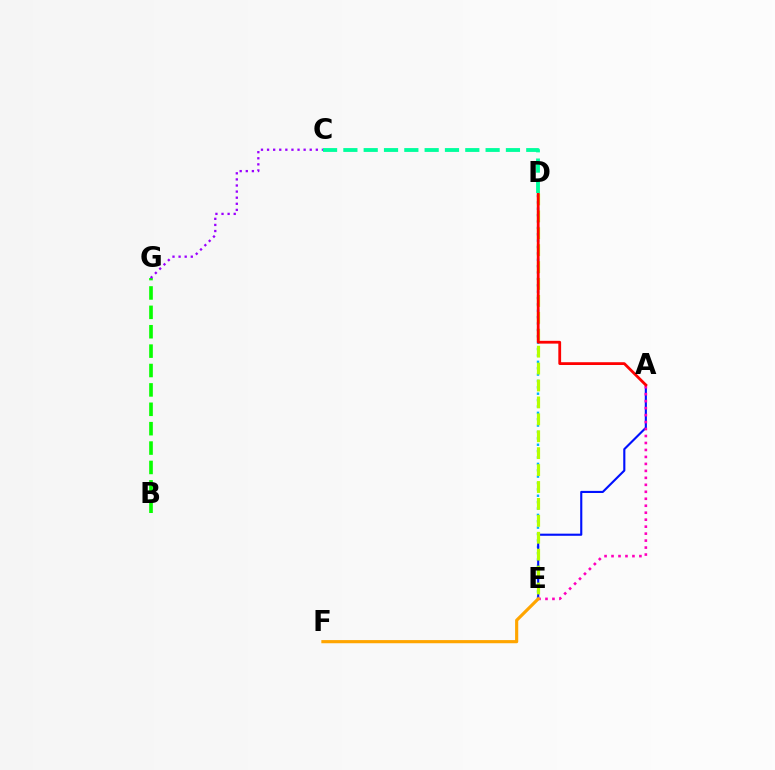{('D', 'E'): [{'color': '#00b5ff', 'line_style': 'dotted', 'thickness': 1.73}, {'color': '#b3ff00', 'line_style': 'dashed', 'thickness': 2.3}], ('A', 'E'): [{'color': '#0010ff', 'line_style': 'solid', 'thickness': 1.53}, {'color': '#ff00bd', 'line_style': 'dotted', 'thickness': 1.89}], ('B', 'G'): [{'color': '#08ff00', 'line_style': 'dashed', 'thickness': 2.63}], ('A', 'D'): [{'color': '#ff0000', 'line_style': 'solid', 'thickness': 2.01}], ('C', 'G'): [{'color': '#9b00ff', 'line_style': 'dotted', 'thickness': 1.66}], ('C', 'D'): [{'color': '#00ff9d', 'line_style': 'dashed', 'thickness': 2.76}], ('E', 'F'): [{'color': '#ffa500', 'line_style': 'solid', 'thickness': 2.27}]}